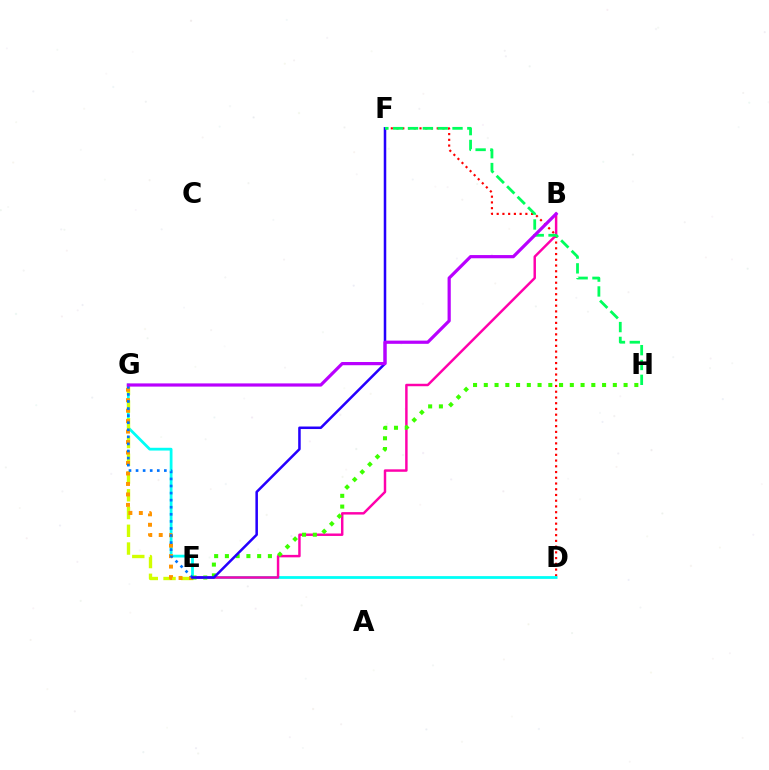{('D', 'F'): [{'color': '#ff0000', 'line_style': 'dotted', 'thickness': 1.56}], ('D', 'G'): [{'color': '#00fff6', 'line_style': 'solid', 'thickness': 1.99}], ('E', 'G'): [{'color': '#d1ff00', 'line_style': 'dashed', 'thickness': 2.41}, {'color': '#ff9400', 'line_style': 'dotted', 'thickness': 2.84}, {'color': '#0074ff', 'line_style': 'dotted', 'thickness': 1.92}], ('B', 'E'): [{'color': '#ff00ac', 'line_style': 'solid', 'thickness': 1.77}], ('E', 'H'): [{'color': '#3dff00', 'line_style': 'dotted', 'thickness': 2.92}], ('E', 'F'): [{'color': '#2500ff', 'line_style': 'solid', 'thickness': 1.82}], ('F', 'H'): [{'color': '#00ff5c', 'line_style': 'dashed', 'thickness': 2.01}], ('B', 'G'): [{'color': '#b900ff', 'line_style': 'solid', 'thickness': 2.31}]}